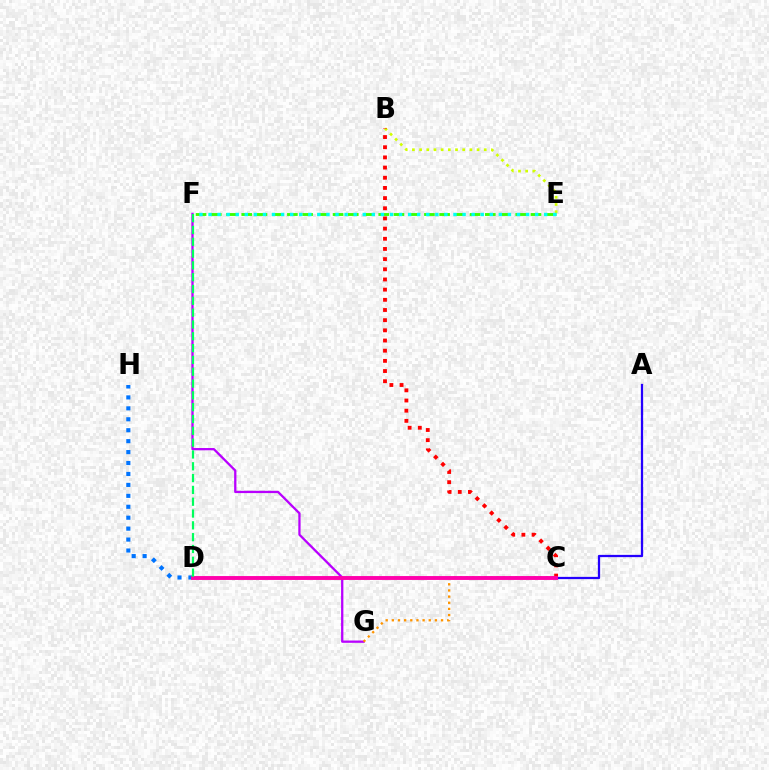{('B', 'E'): [{'color': '#d1ff00', 'line_style': 'dotted', 'thickness': 1.95}], ('E', 'F'): [{'color': '#3dff00', 'line_style': 'dashed', 'thickness': 2.07}, {'color': '#00fff6', 'line_style': 'dotted', 'thickness': 2.47}], ('F', 'G'): [{'color': '#b900ff', 'line_style': 'solid', 'thickness': 1.65}], ('A', 'C'): [{'color': '#2500ff', 'line_style': 'solid', 'thickness': 1.62}], ('C', 'G'): [{'color': '#ff9400', 'line_style': 'dotted', 'thickness': 1.67}], ('B', 'C'): [{'color': '#ff0000', 'line_style': 'dotted', 'thickness': 2.76}], ('D', 'H'): [{'color': '#0074ff', 'line_style': 'dotted', 'thickness': 2.97}], ('C', 'D'): [{'color': '#ff00ac', 'line_style': 'solid', 'thickness': 2.8}], ('D', 'F'): [{'color': '#00ff5c', 'line_style': 'dashed', 'thickness': 1.61}]}